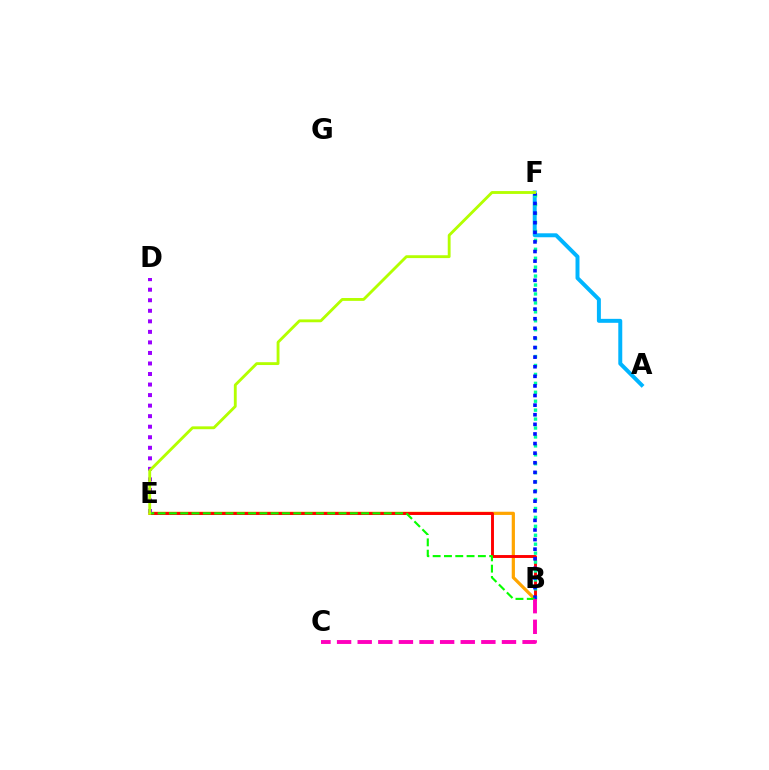{('B', 'E'): [{'color': '#ffa500', 'line_style': 'solid', 'thickness': 2.32}, {'color': '#ff0000', 'line_style': 'solid', 'thickness': 2.09}, {'color': '#08ff00', 'line_style': 'dashed', 'thickness': 1.54}], ('A', 'F'): [{'color': '#00b5ff', 'line_style': 'solid', 'thickness': 2.85}], ('B', 'F'): [{'color': '#00ff9d', 'line_style': 'dotted', 'thickness': 2.43}, {'color': '#0010ff', 'line_style': 'dotted', 'thickness': 2.61}], ('D', 'E'): [{'color': '#9b00ff', 'line_style': 'dotted', 'thickness': 2.86}], ('B', 'C'): [{'color': '#ff00bd', 'line_style': 'dashed', 'thickness': 2.8}], ('E', 'F'): [{'color': '#b3ff00', 'line_style': 'solid', 'thickness': 2.05}]}